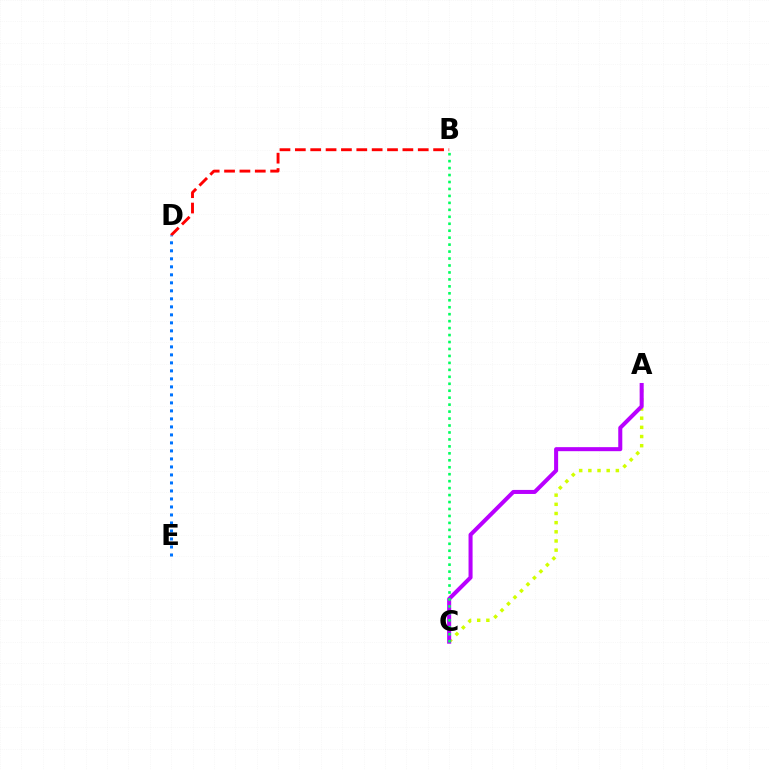{('A', 'C'): [{'color': '#d1ff00', 'line_style': 'dotted', 'thickness': 2.49}, {'color': '#b900ff', 'line_style': 'solid', 'thickness': 2.91}], ('B', 'C'): [{'color': '#00ff5c', 'line_style': 'dotted', 'thickness': 1.89}], ('B', 'D'): [{'color': '#ff0000', 'line_style': 'dashed', 'thickness': 2.09}], ('D', 'E'): [{'color': '#0074ff', 'line_style': 'dotted', 'thickness': 2.17}]}